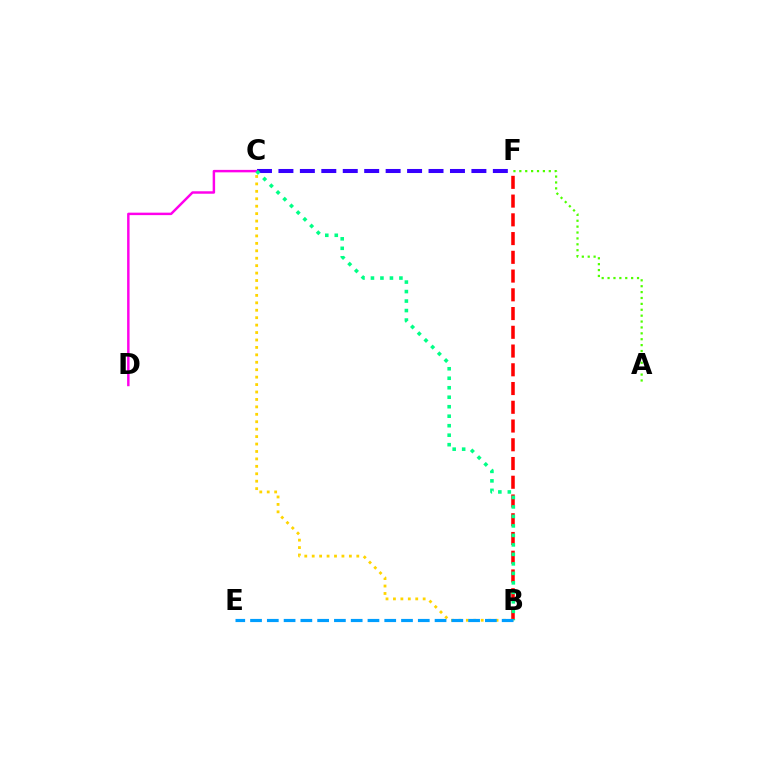{('B', 'F'): [{'color': '#ff0000', 'line_style': 'dashed', 'thickness': 2.55}], ('B', 'C'): [{'color': '#ffd500', 'line_style': 'dotted', 'thickness': 2.02}, {'color': '#00ff86', 'line_style': 'dotted', 'thickness': 2.58}], ('C', 'F'): [{'color': '#3700ff', 'line_style': 'dashed', 'thickness': 2.91}], ('C', 'D'): [{'color': '#ff00ed', 'line_style': 'solid', 'thickness': 1.77}], ('A', 'F'): [{'color': '#4fff00', 'line_style': 'dotted', 'thickness': 1.6}], ('B', 'E'): [{'color': '#009eff', 'line_style': 'dashed', 'thickness': 2.28}]}